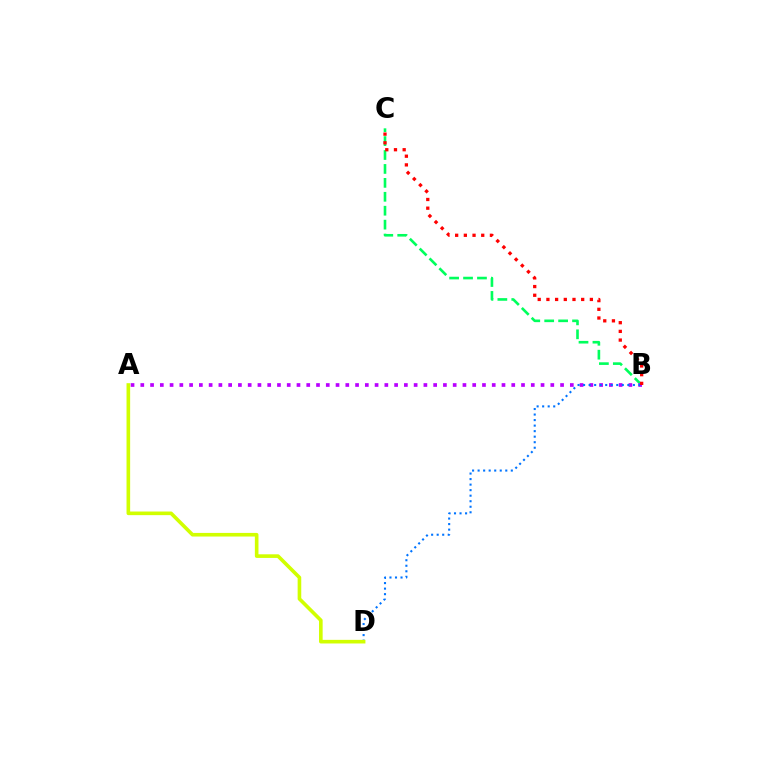{('B', 'C'): [{'color': '#00ff5c', 'line_style': 'dashed', 'thickness': 1.89}, {'color': '#ff0000', 'line_style': 'dotted', 'thickness': 2.36}], ('A', 'B'): [{'color': '#b900ff', 'line_style': 'dotted', 'thickness': 2.65}], ('B', 'D'): [{'color': '#0074ff', 'line_style': 'dotted', 'thickness': 1.5}], ('A', 'D'): [{'color': '#d1ff00', 'line_style': 'solid', 'thickness': 2.61}]}